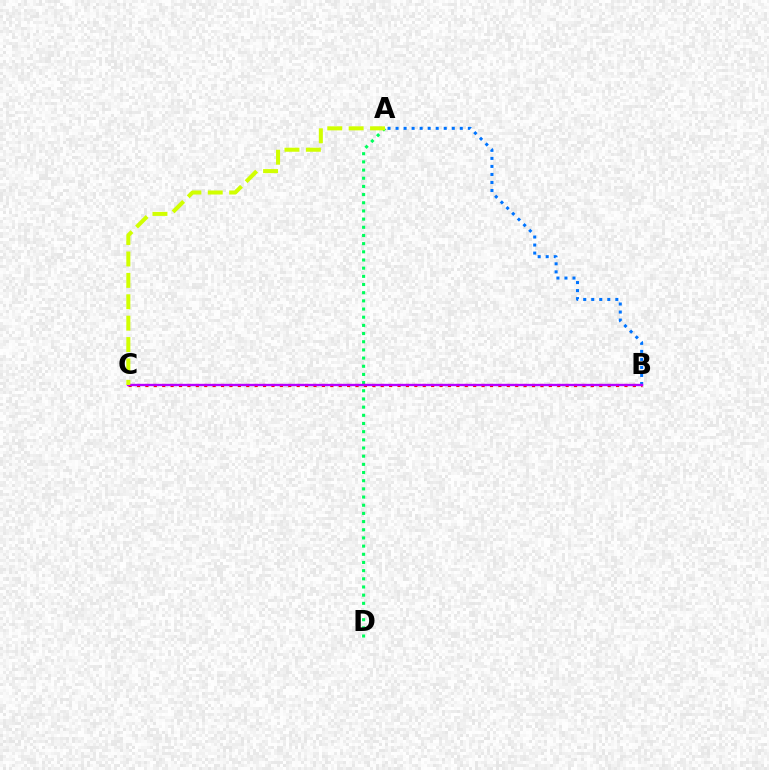{('A', 'D'): [{'color': '#00ff5c', 'line_style': 'dotted', 'thickness': 2.22}], ('B', 'C'): [{'color': '#ff0000', 'line_style': 'dotted', 'thickness': 2.28}, {'color': '#b900ff', 'line_style': 'solid', 'thickness': 1.69}], ('A', 'B'): [{'color': '#0074ff', 'line_style': 'dotted', 'thickness': 2.18}], ('A', 'C'): [{'color': '#d1ff00', 'line_style': 'dashed', 'thickness': 2.91}]}